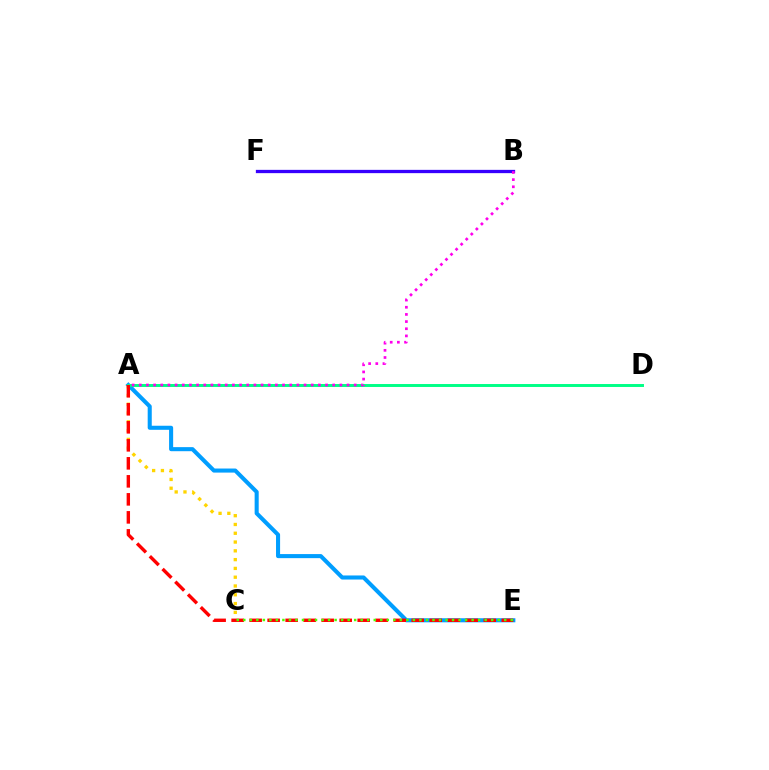{('A', 'E'): [{'color': '#009eff', 'line_style': 'solid', 'thickness': 2.93}, {'color': '#ff0000', 'line_style': 'dashed', 'thickness': 2.45}], ('A', 'C'): [{'color': '#ffd500', 'line_style': 'dotted', 'thickness': 2.39}], ('A', 'D'): [{'color': '#00ff86', 'line_style': 'solid', 'thickness': 2.12}], ('B', 'F'): [{'color': '#3700ff', 'line_style': 'solid', 'thickness': 2.36}], ('A', 'B'): [{'color': '#ff00ed', 'line_style': 'dotted', 'thickness': 1.95}], ('C', 'E'): [{'color': '#4fff00', 'line_style': 'dotted', 'thickness': 1.77}]}